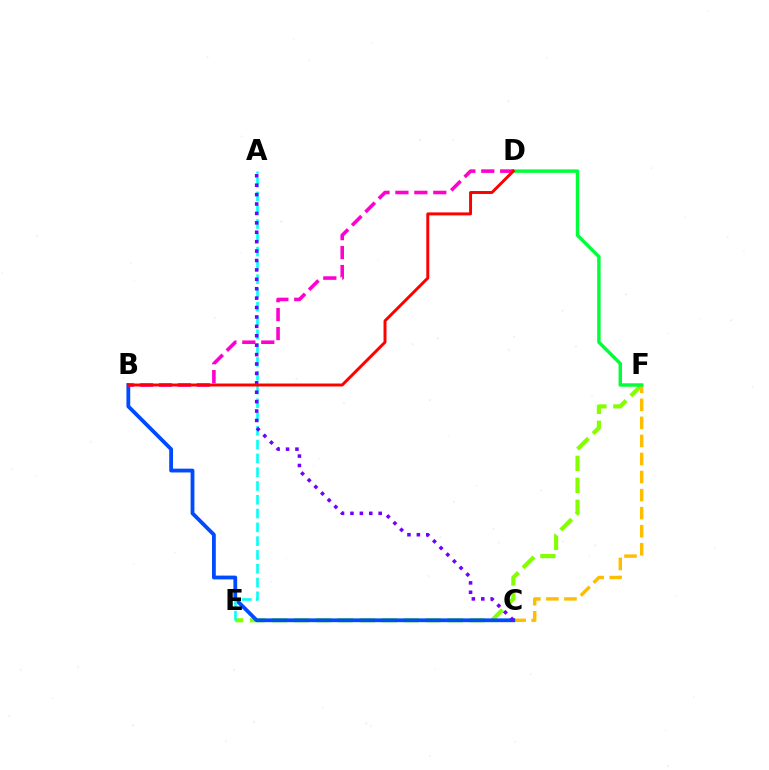{('E', 'F'): [{'color': '#84ff00', 'line_style': 'dashed', 'thickness': 2.98}], ('C', 'F'): [{'color': '#ffbd00', 'line_style': 'dashed', 'thickness': 2.45}], ('D', 'F'): [{'color': '#00ff39', 'line_style': 'solid', 'thickness': 2.47}], ('B', 'C'): [{'color': '#004bff', 'line_style': 'solid', 'thickness': 2.74}], ('B', 'D'): [{'color': '#ff00cf', 'line_style': 'dashed', 'thickness': 2.57}, {'color': '#ff0000', 'line_style': 'solid', 'thickness': 2.13}], ('A', 'E'): [{'color': '#00fff6', 'line_style': 'dashed', 'thickness': 1.87}], ('A', 'C'): [{'color': '#7200ff', 'line_style': 'dotted', 'thickness': 2.56}]}